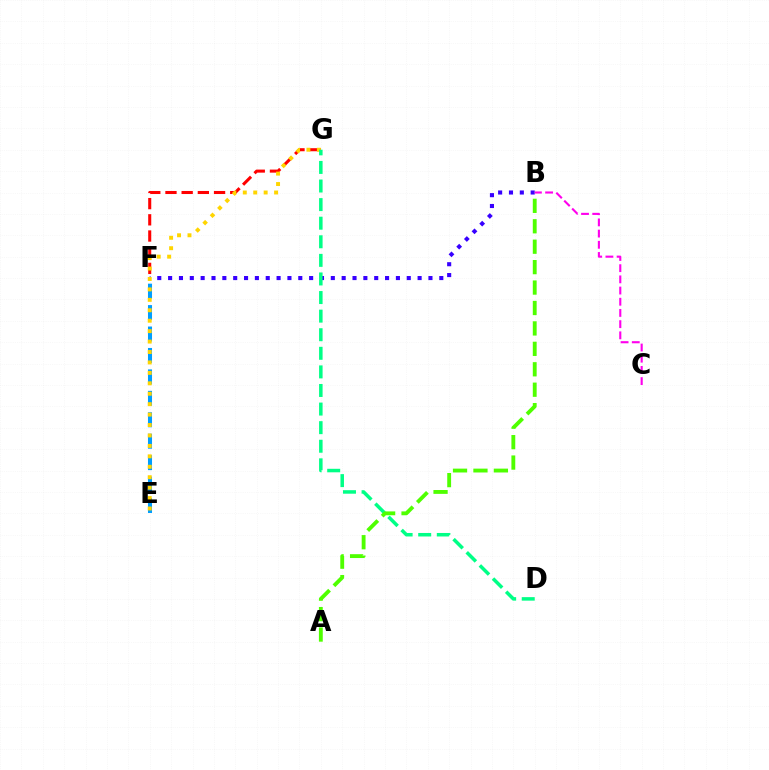{('B', 'F'): [{'color': '#3700ff', 'line_style': 'dotted', 'thickness': 2.95}], ('F', 'G'): [{'color': '#ff0000', 'line_style': 'dashed', 'thickness': 2.2}], ('E', 'F'): [{'color': '#009eff', 'line_style': 'dashed', 'thickness': 2.91}], ('B', 'C'): [{'color': '#ff00ed', 'line_style': 'dashed', 'thickness': 1.52}], ('E', 'G'): [{'color': '#ffd500', 'line_style': 'dotted', 'thickness': 2.83}], ('D', 'G'): [{'color': '#00ff86', 'line_style': 'dashed', 'thickness': 2.53}], ('A', 'B'): [{'color': '#4fff00', 'line_style': 'dashed', 'thickness': 2.78}]}